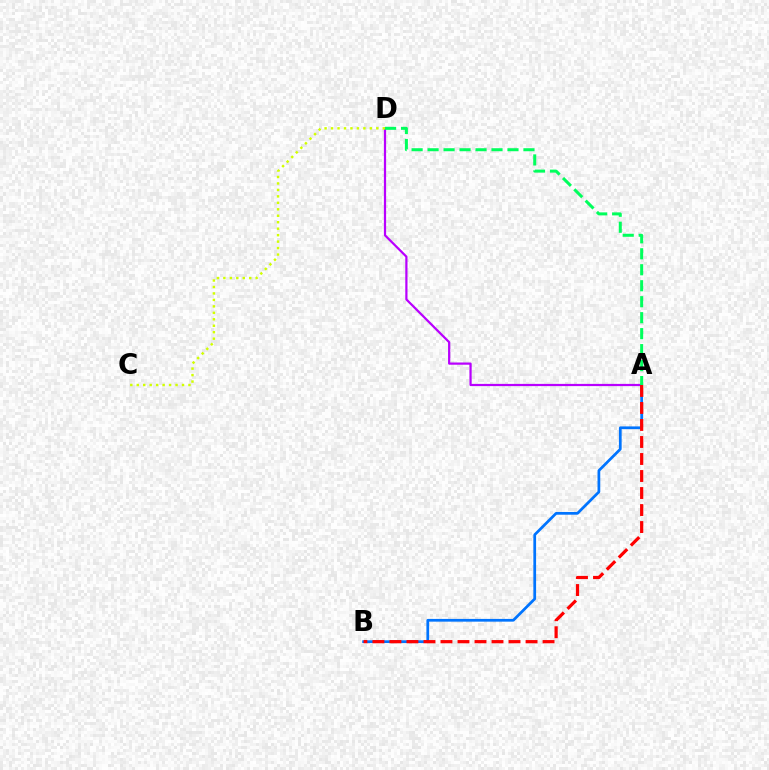{('A', 'B'): [{'color': '#0074ff', 'line_style': 'solid', 'thickness': 1.97}, {'color': '#ff0000', 'line_style': 'dashed', 'thickness': 2.31}], ('A', 'D'): [{'color': '#b900ff', 'line_style': 'solid', 'thickness': 1.6}, {'color': '#00ff5c', 'line_style': 'dashed', 'thickness': 2.17}], ('C', 'D'): [{'color': '#d1ff00', 'line_style': 'dotted', 'thickness': 1.76}]}